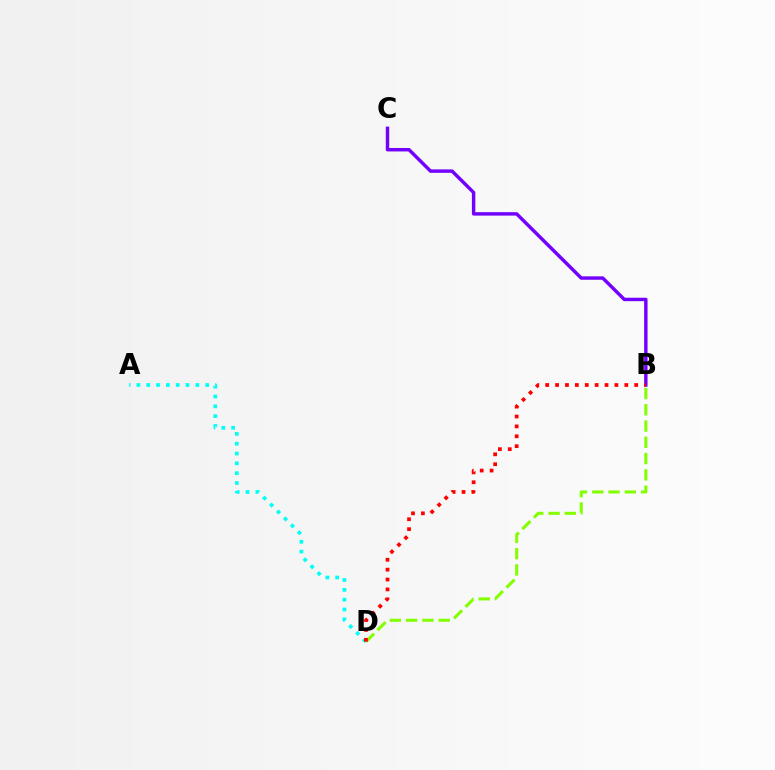{('B', 'C'): [{'color': '#7200ff', 'line_style': 'solid', 'thickness': 2.47}], ('A', 'D'): [{'color': '#00fff6', 'line_style': 'dotted', 'thickness': 2.67}], ('B', 'D'): [{'color': '#84ff00', 'line_style': 'dashed', 'thickness': 2.21}, {'color': '#ff0000', 'line_style': 'dotted', 'thickness': 2.69}]}